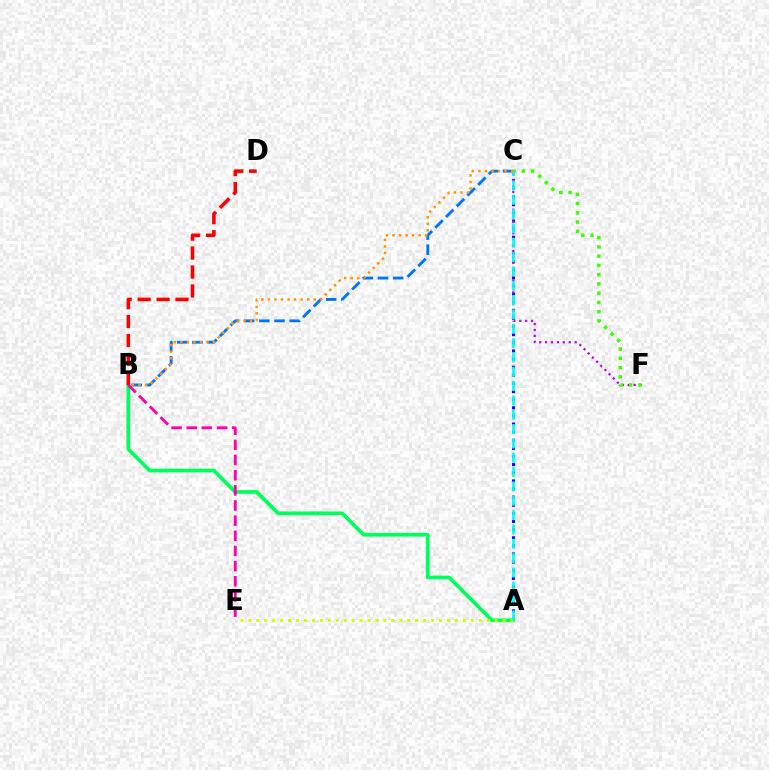{('A', 'C'): [{'color': '#2500ff', 'line_style': 'dotted', 'thickness': 2.21}, {'color': '#00fff6', 'line_style': 'dashed', 'thickness': 1.95}], ('A', 'B'): [{'color': '#00ff5c', 'line_style': 'solid', 'thickness': 2.69}], ('B', 'D'): [{'color': '#ff0000', 'line_style': 'dashed', 'thickness': 2.57}], ('B', 'C'): [{'color': '#0074ff', 'line_style': 'dashed', 'thickness': 2.06}, {'color': '#ff9400', 'line_style': 'dotted', 'thickness': 1.78}], ('C', 'F'): [{'color': '#b900ff', 'line_style': 'dotted', 'thickness': 1.6}, {'color': '#3dff00', 'line_style': 'dotted', 'thickness': 2.51}], ('A', 'E'): [{'color': '#d1ff00', 'line_style': 'dotted', 'thickness': 2.16}], ('B', 'E'): [{'color': '#ff00ac', 'line_style': 'dashed', 'thickness': 2.06}]}